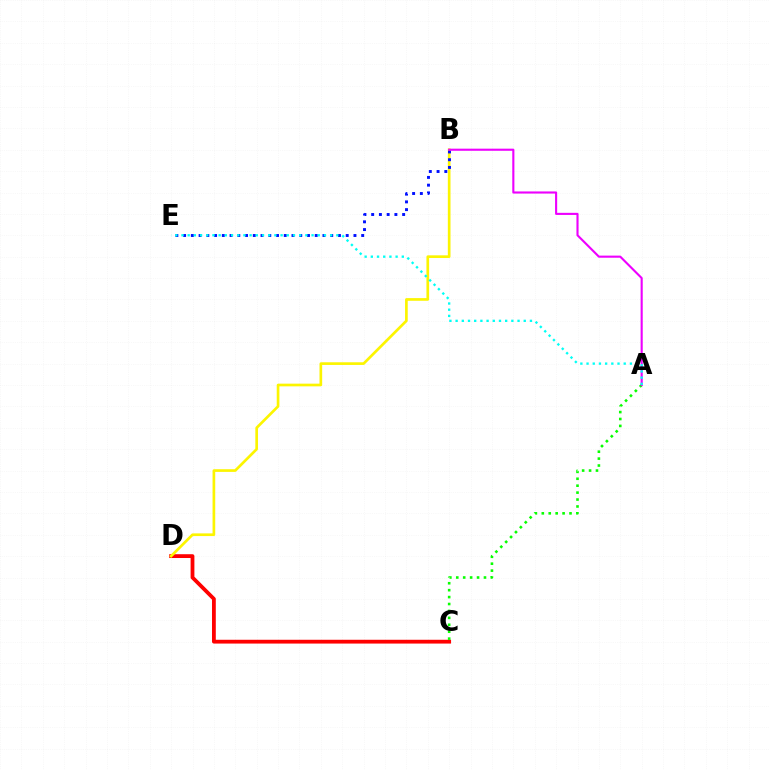{('C', 'D'): [{'color': '#ff0000', 'line_style': 'solid', 'thickness': 2.73}], ('B', 'D'): [{'color': '#fcf500', 'line_style': 'solid', 'thickness': 1.93}], ('B', 'E'): [{'color': '#0010ff', 'line_style': 'dotted', 'thickness': 2.1}], ('A', 'C'): [{'color': '#08ff00', 'line_style': 'dotted', 'thickness': 1.88}], ('A', 'B'): [{'color': '#ee00ff', 'line_style': 'solid', 'thickness': 1.52}], ('A', 'E'): [{'color': '#00fff6', 'line_style': 'dotted', 'thickness': 1.68}]}